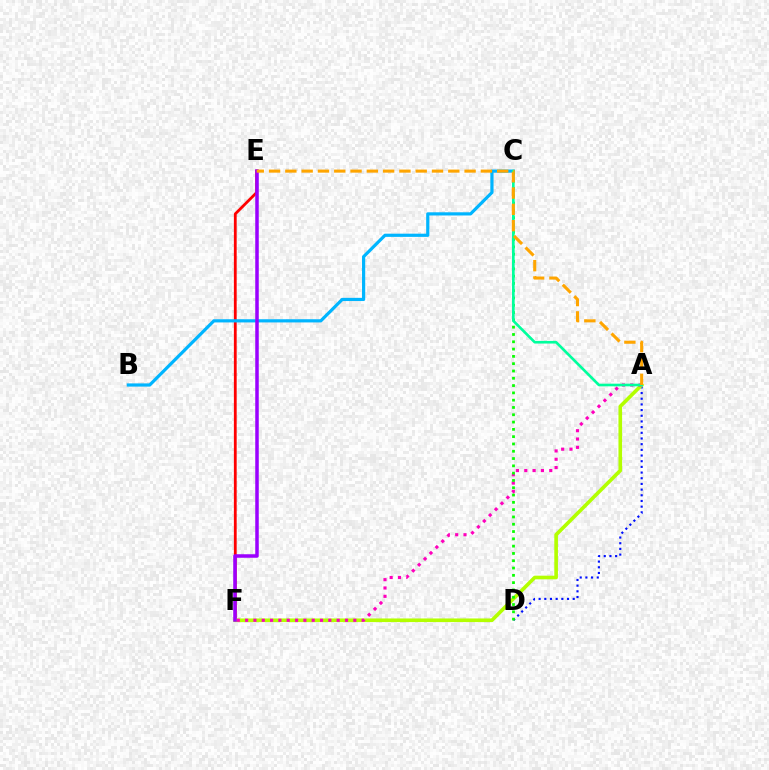{('A', 'D'): [{'color': '#0010ff', 'line_style': 'dotted', 'thickness': 1.54}], ('E', 'F'): [{'color': '#ff0000', 'line_style': 'solid', 'thickness': 2.01}, {'color': '#9b00ff', 'line_style': 'solid', 'thickness': 2.52}], ('A', 'F'): [{'color': '#b3ff00', 'line_style': 'solid', 'thickness': 2.62}, {'color': '#ff00bd', 'line_style': 'dotted', 'thickness': 2.26}], ('B', 'C'): [{'color': '#00b5ff', 'line_style': 'solid', 'thickness': 2.3}], ('C', 'D'): [{'color': '#08ff00', 'line_style': 'dotted', 'thickness': 1.98}], ('A', 'C'): [{'color': '#00ff9d', 'line_style': 'solid', 'thickness': 1.9}], ('A', 'E'): [{'color': '#ffa500', 'line_style': 'dashed', 'thickness': 2.21}]}